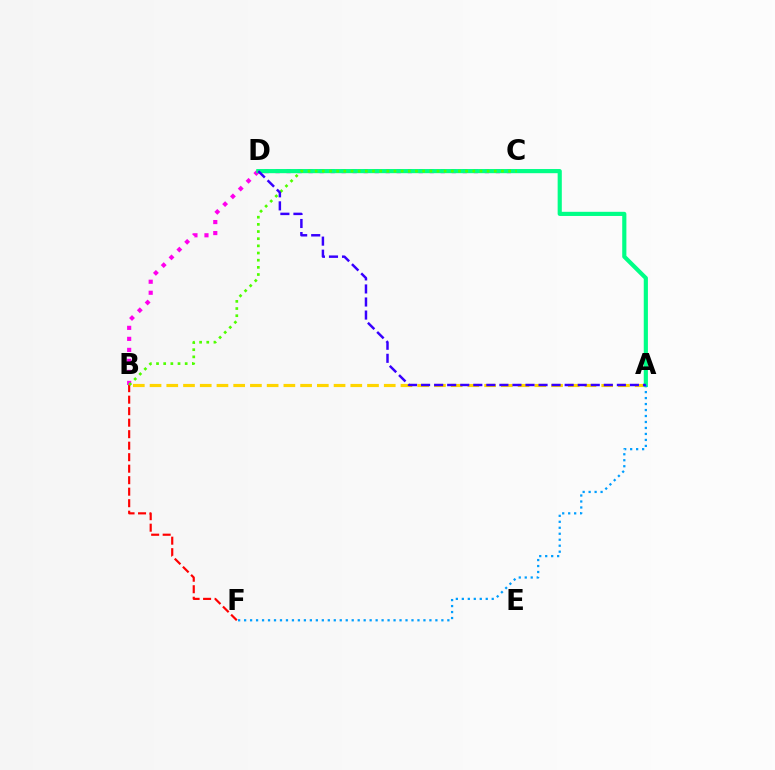{('A', 'B'): [{'color': '#ffd500', 'line_style': 'dashed', 'thickness': 2.27}], ('B', 'C'): [{'color': '#ff00ed', 'line_style': 'dotted', 'thickness': 2.99}, {'color': '#4fff00', 'line_style': 'dotted', 'thickness': 1.95}], ('A', 'D'): [{'color': '#00ff86', 'line_style': 'solid', 'thickness': 2.99}, {'color': '#3700ff', 'line_style': 'dashed', 'thickness': 1.77}], ('A', 'F'): [{'color': '#009eff', 'line_style': 'dotted', 'thickness': 1.62}], ('B', 'F'): [{'color': '#ff0000', 'line_style': 'dashed', 'thickness': 1.56}]}